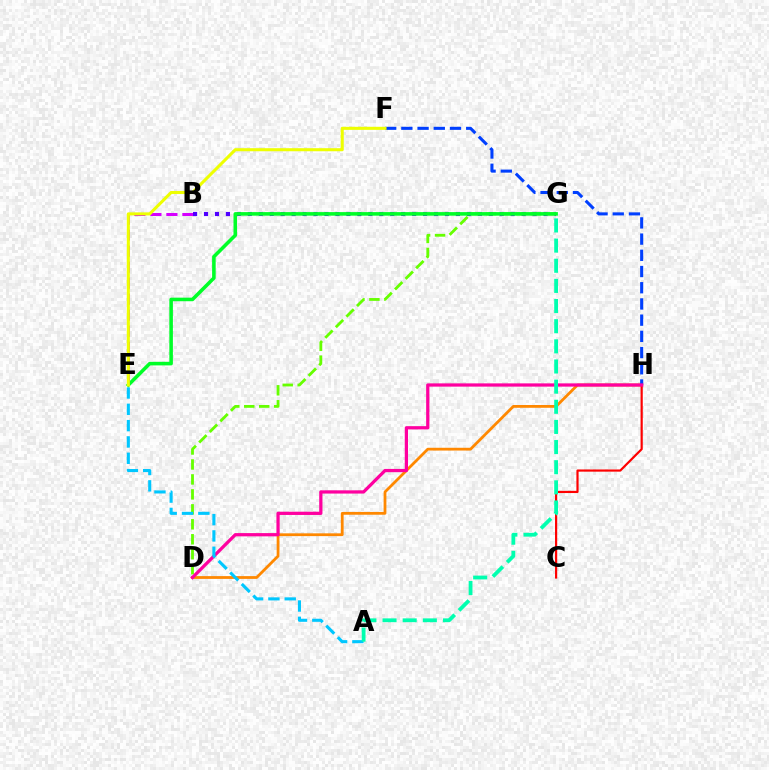{('B', 'E'): [{'color': '#d600ff', 'line_style': 'dashed', 'thickness': 2.18}], ('B', 'G'): [{'color': '#4f00ff', 'line_style': 'dotted', 'thickness': 2.98}], ('D', 'G'): [{'color': '#66ff00', 'line_style': 'dashed', 'thickness': 2.03}], ('D', 'H'): [{'color': '#ff8800', 'line_style': 'solid', 'thickness': 2.01}, {'color': '#ff00a0', 'line_style': 'solid', 'thickness': 2.34}], ('C', 'H'): [{'color': '#ff0000', 'line_style': 'solid', 'thickness': 1.58}], ('F', 'H'): [{'color': '#003fff', 'line_style': 'dashed', 'thickness': 2.2}], ('A', 'E'): [{'color': '#00c7ff', 'line_style': 'dashed', 'thickness': 2.22}], ('A', 'G'): [{'color': '#00ffaf', 'line_style': 'dashed', 'thickness': 2.74}], ('E', 'G'): [{'color': '#00ff27', 'line_style': 'solid', 'thickness': 2.57}], ('E', 'F'): [{'color': '#eeff00', 'line_style': 'solid', 'thickness': 2.21}]}